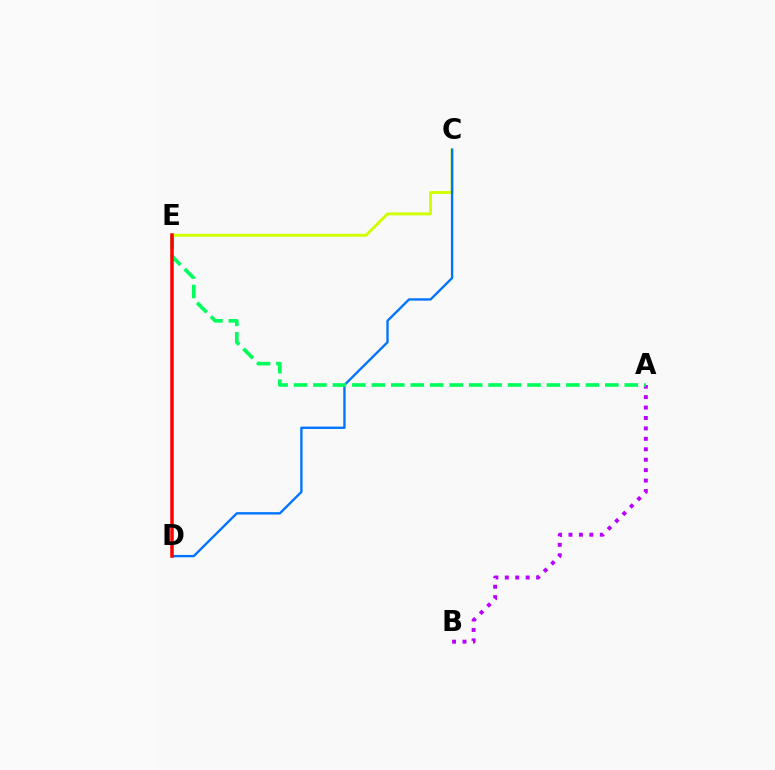{('C', 'E'): [{'color': '#d1ff00', 'line_style': 'solid', 'thickness': 2.12}], ('A', 'B'): [{'color': '#b900ff', 'line_style': 'dotted', 'thickness': 2.83}], ('C', 'D'): [{'color': '#0074ff', 'line_style': 'solid', 'thickness': 1.69}], ('A', 'E'): [{'color': '#00ff5c', 'line_style': 'dashed', 'thickness': 2.64}], ('D', 'E'): [{'color': '#ff0000', 'line_style': 'solid', 'thickness': 2.53}]}